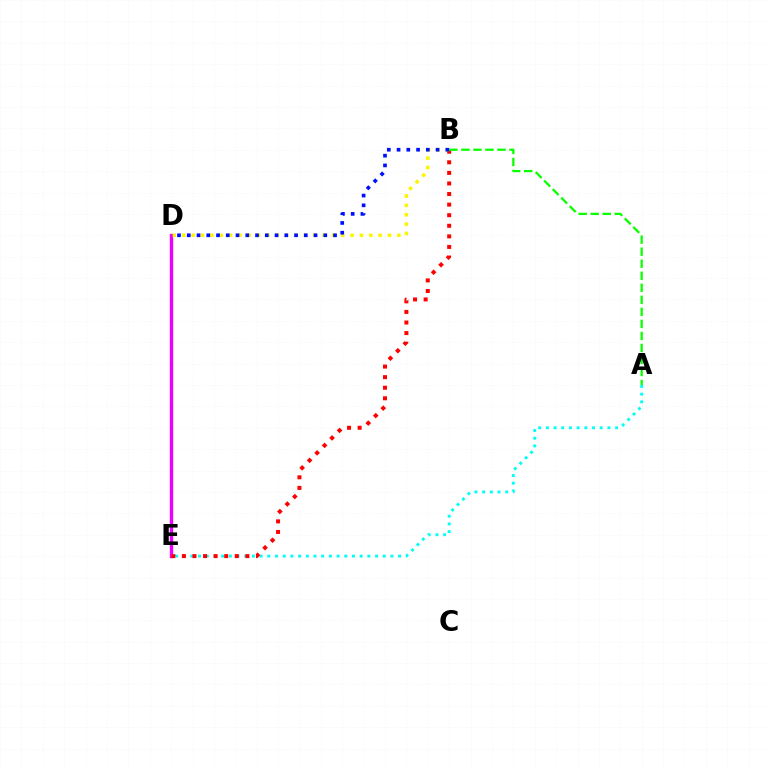{('D', 'E'): [{'color': '#ee00ff', 'line_style': 'solid', 'thickness': 2.43}], ('A', 'E'): [{'color': '#00fff6', 'line_style': 'dotted', 'thickness': 2.09}], ('B', 'E'): [{'color': '#ff0000', 'line_style': 'dotted', 'thickness': 2.87}], ('B', 'D'): [{'color': '#fcf500', 'line_style': 'dotted', 'thickness': 2.54}, {'color': '#0010ff', 'line_style': 'dotted', 'thickness': 2.65}], ('A', 'B'): [{'color': '#08ff00', 'line_style': 'dashed', 'thickness': 1.63}]}